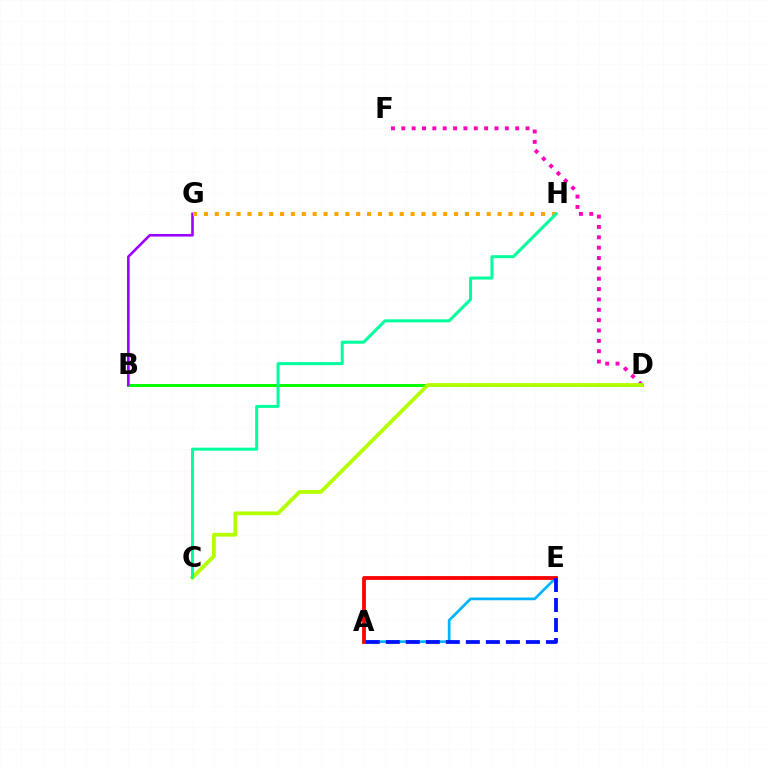{('B', 'D'): [{'color': '#08ff00', 'line_style': 'solid', 'thickness': 2.15}], ('D', 'F'): [{'color': '#ff00bd', 'line_style': 'dotted', 'thickness': 2.81}], ('B', 'G'): [{'color': '#9b00ff', 'line_style': 'solid', 'thickness': 1.88}], ('G', 'H'): [{'color': '#ffa500', 'line_style': 'dotted', 'thickness': 2.95}], ('A', 'E'): [{'color': '#00b5ff', 'line_style': 'solid', 'thickness': 1.95}, {'color': '#ff0000', 'line_style': 'solid', 'thickness': 2.72}, {'color': '#0010ff', 'line_style': 'dashed', 'thickness': 2.72}], ('C', 'D'): [{'color': '#b3ff00', 'line_style': 'solid', 'thickness': 2.72}], ('C', 'H'): [{'color': '#00ff9d', 'line_style': 'solid', 'thickness': 2.16}]}